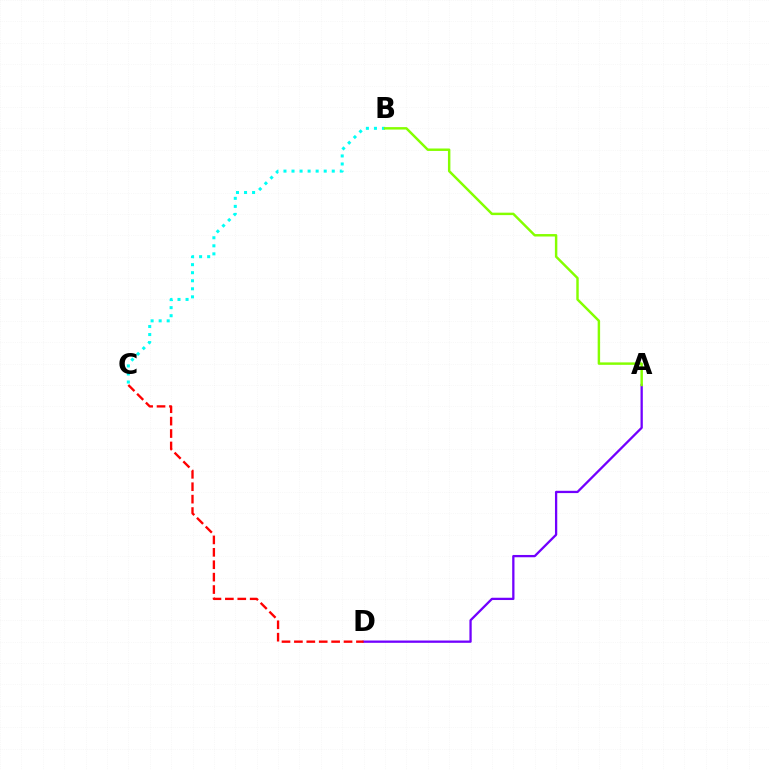{('B', 'C'): [{'color': '#00fff6', 'line_style': 'dotted', 'thickness': 2.19}], ('A', 'D'): [{'color': '#7200ff', 'line_style': 'solid', 'thickness': 1.65}], ('C', 'D'): [{'color': '#ff0000', 'line_style': 'dashed', 'thickness': 1.69}], ('A', 'B'): [{'color': '#84ff00', 'line_style': 'solid', 'thickness': 1.76}]}